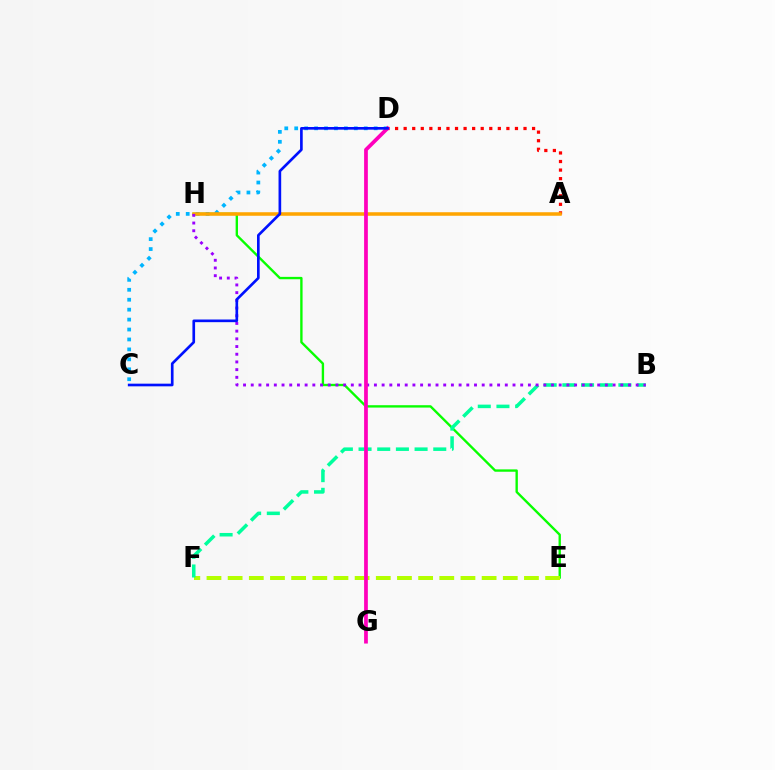{('E', 'H'): [{'color': '#08ff00', 'line_style': 'solid', 'thickness': 1.7}], ('E', 'F'): [{'color': '#b3ff00', 'line_style': 'dashed', 'thickness': 2.88}], ('C', 'D'): [{'color': '#00b5ff', 'line_style': 'dotted', 'thickness': 2.7}, {'color': '#0010ff', 'line_style': 'solid', 'thickness': 1.92}], ('A', 'D'): [{'color': '#ff0000', 'line_style': 'dotted', 'thickness': 2.33}], ('B', 'F'): [{'color': '#00ff9d', 'line_style': 'dashed', 'thickness': 2.54}], ('A', 'H'): [{'color': '#ffa500', 'line_style': 'solid', 'thickness': 2.54}], ('B', 'H'): [{'color': '#9b00ff', 'line_style': 'dotted', 'thickness': 2.09}], ('D', 'G'): [{'color': '#ff00bd', 'line_style': 'solid', 'thickness': 2.69}]}